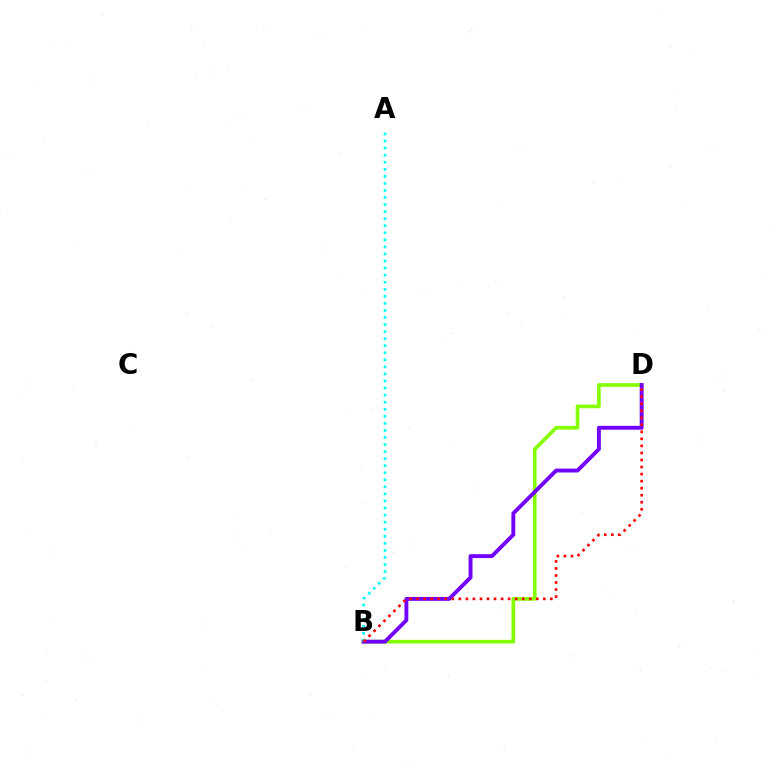{('B', 'D'): [{'color': '#84ff00', 'line_style': 'solid', 'thickness': 2.64}, {'color': '#7200ff', 'line_style': 'solid', 'thickness': 2.8}, {'color': '#ff0000', 'line_style': 'dotted', 'thickness': 1.91}], ('A', 'B'): [{'color': '#00fff6', 'line_style': 'dotted', 'thickness': 1.92}]}